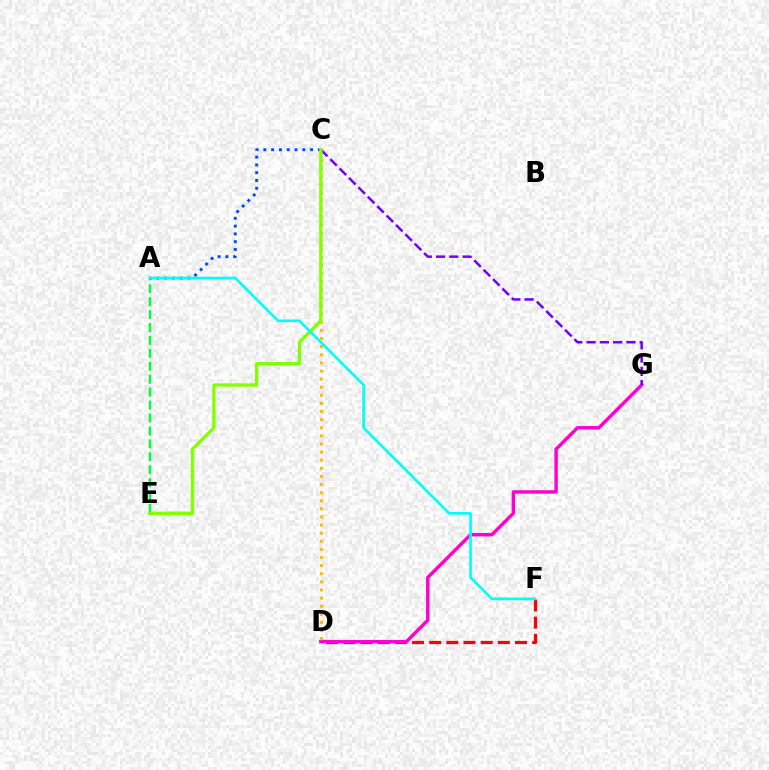{('D', 'F'): [{'color': '#ff0000', 'line_style': 'dashed', 'thickness': 2.33}], ('A', 'E'): [{'color': '#00ff39', 'line_style': 'dashed', 'thickness': 1.76}], ('A', 'C'): [{'color': '#004bff', 'line_style': 'dotted', 'thickness': 2.12}], ('D', 'G'): [{'color': '#ff00cf', 'line_style': 'solid', 'thickness': 2.47}], ('C', 'D'): [{'color': '#ffbd00', 'line_style': 'dotted', 'thickness': 2.2}], ('C', 'G'): [{'color': '#7200ff', 'line_style': 'dashed', 'thickness': 1.8}], ('C', 'E'): [{'color': '#84ff00', 'line_style': 'solid', 'thickness': 2.4}], ('A', 'F'): [{'color': '#00fff6', 'line_style': 'solid', 'thickness': 1.91}]}